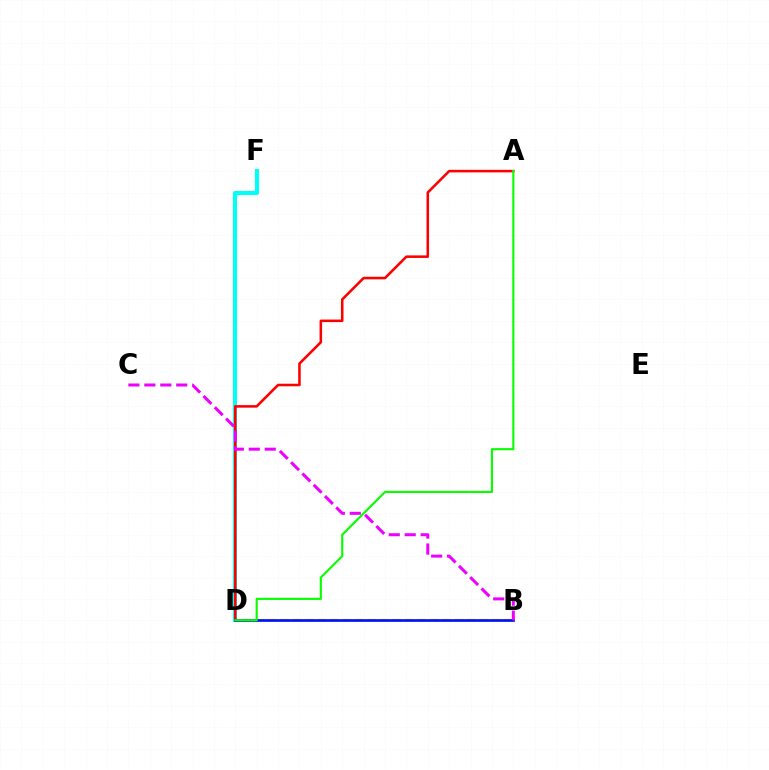{('B', 'D'): [{'color': '#fcf500', 'line_style': 'dashed', 'thickness': 1.69}, {'color': '#0010ff', 'line_style': 'solid', 'thickness': 1.93}], ('D', 'F'): [{'color': '#00fff6', 'line_style': 'solid', 'thickness': 2.93}], ('A', 'D'): [{'color': '#ff0000', 'line_style': 'solid', 'thickness': 1.84}, {'color': '#08ff00', 'line_style': 'solid', 'thickness': 1.53}], ('B', 'C'): [{'color': '#ee00ff', 'line_style': 'dashed', 'thickness': 2.17}]}